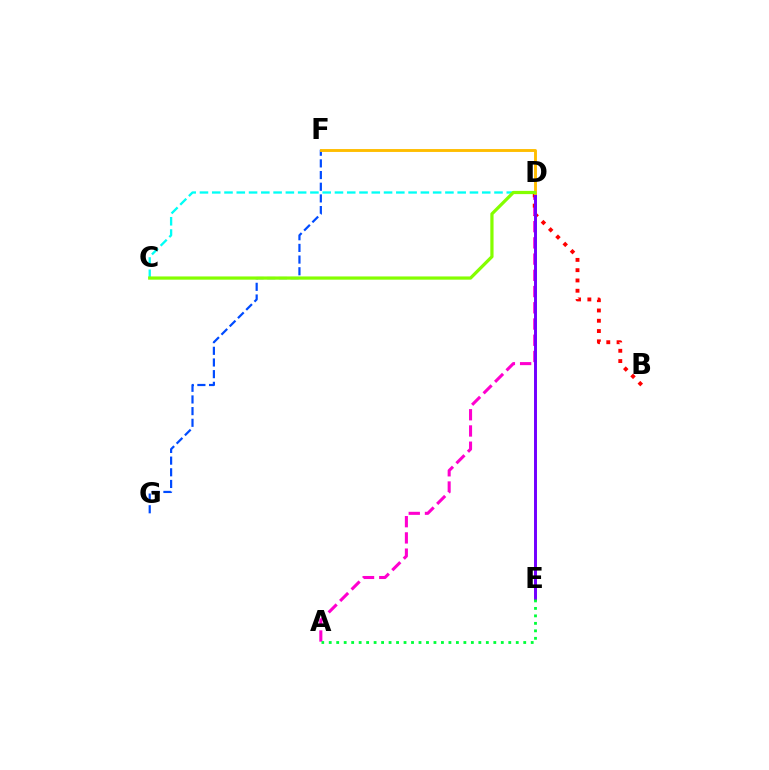{('C', 'D'): [{'color': '#00fff6', 'line_style': 'dashed', 'thickness': 1.67}, {'color': '#84ff00', 'line_style': 'solid', 'thickness': 2.32}], ('A', 'D'): [{'color': '#ff00cf', 'line_style': 'dashed', 'thickness': 2.2}], ('B', 'D'): [{'color': '#ff0000', 'line_style': 'dotted', 'thickness': 2.79}], ('F', 'G'): [{'color': '#004bff', 'line_style': 'dashed', 'thickness': 1.59}], ('D', 'E'): [{'color': '#7200ff', 'line_style': 'solid', 'thickness': 2.13}], ('D', 'F'): [{'color': '#ffbd00', 'line_style': 'solid', 'thickness': 2.08}], ('A', 'E'): [{'color': '#00ff39', 'line_style': 'dotted', 'thickness': 2.03}]}